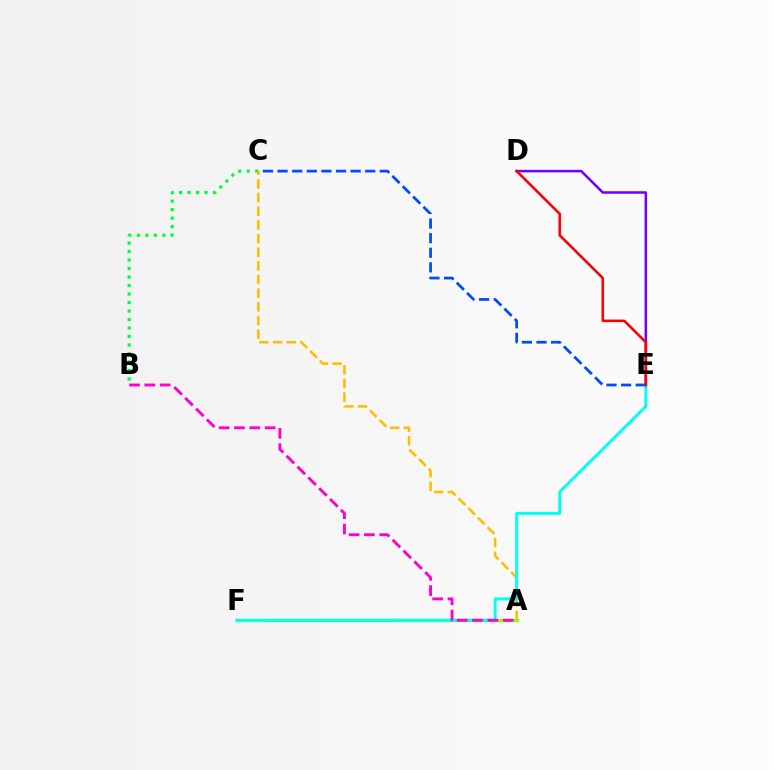{('D', 'E'): [{'color': '#7200ff', 'line_style': 'solid', 'thickness': 1.83}, {'color': '#ff0000', 'line_style': 'solid', 'thickness': 1.85}], ('B', 'C'): [{'color': '#00ff39', 'line_style': 'dotted', 'thickness': 2.31}], ('A', 'C'): [{'color': '#ffbd00', 'line_style': 'dashed', 'thickness': 1.86}], ('A', 'F'): [{'color': '#84ff00', 'line_style': 'solid', 'thickness': 2.38}], ('E', 'F'): [{'color': '#00fff6', 'line_style': 'solid', 'thickness': 2.13}], ('A', 'B'): [{'color': '#ff00cf', 'line_style': 'dashed', 'thickness': 2.08}], ('C', 'E'): [{'color': '#004bff', 'line_style': 'dashed', 'thickness': 1.98}]}